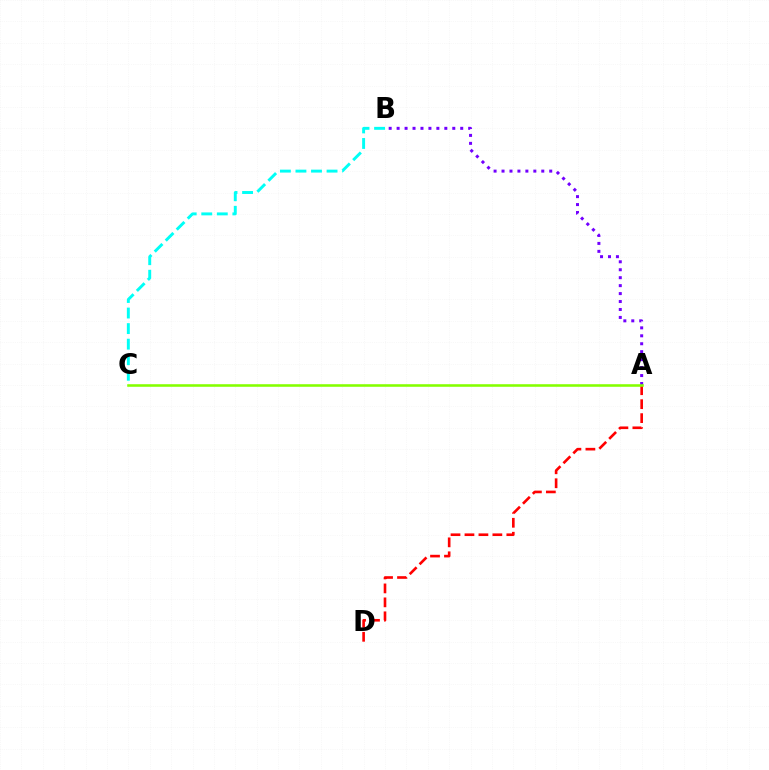{('A', 'D'): [{'color': '#ff0000', 'line_style': 'dashed', 'thickness': 1.9}], ('A', 'B'): [{'color': '#7200ff', 'line_style': 'dotted', 'thickness': 2.16}], ('A', 'C'): [{'color': '#84ff00', 'line_style': 'solid', 'thickness': 1.85}], ('B', 'C'): [{'color': '#00fff6', 'line_style': 'dashed', 'thickness': 2.11}]}